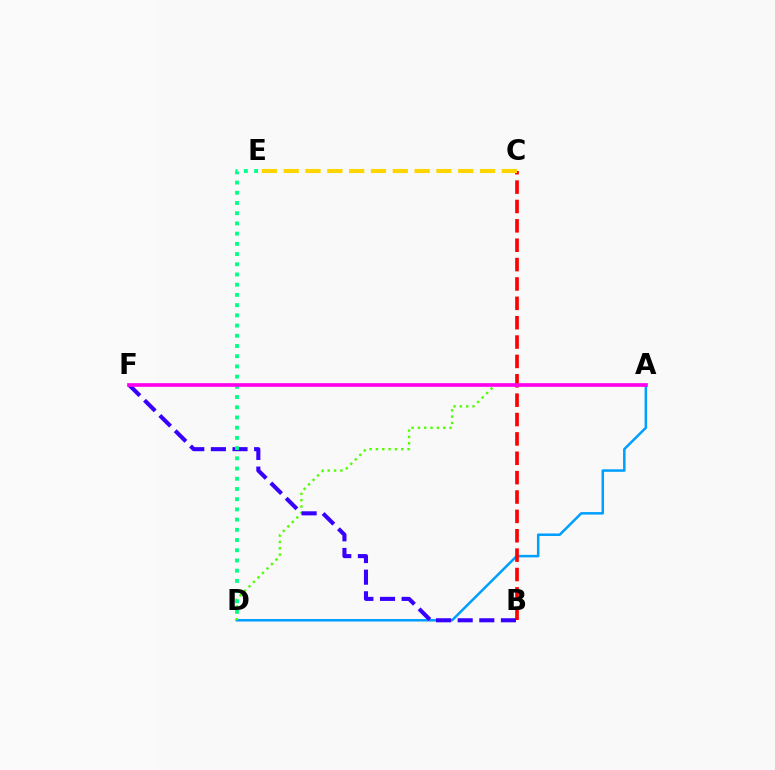{('A', 'D'): [{'color': '#009eff', 'line_style': 'solid', 'thickness': 1.8}, {'color': '#4fff00', 'line_style': 'dotted', 'thickness': 1.72}], ('B', 'C'): [{'color': '#ff0000', 'line_style': 'dashed', 'thickness': 2.63}], ('C', 'E'): [{'color': '#ffd500', 'line_style': 'dashed', 'thickness': 2.96}], ('B', 'F'): [{'color': '#3700ff', 'line_style': 'dashed', 'thickness': 2.94}], ('D', 'E'): [{'color': '#00ff86', 'line_style': 'dotted', 'thickness': 2.77}], ('A', 'F'): [{'color': '#ff00ed', 'line_style': 'solid', 'thickness': 2.64}]}